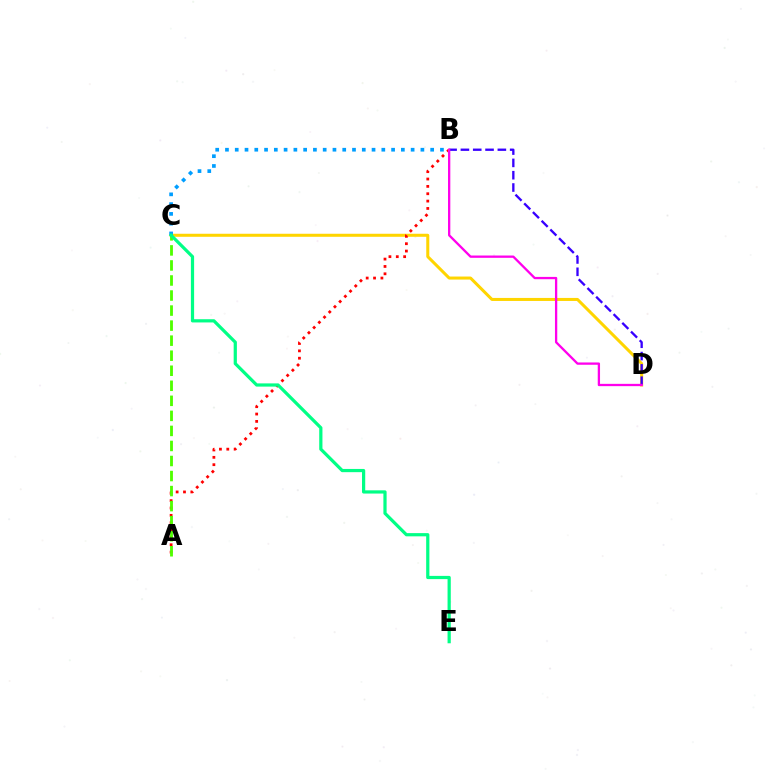{('C', 'D'): [{'color': '#ffd500', 'line_style': 'solid', 'thickness': 2.18}], ('A', 'B'): [{'color': '#ff0000', 'line_style': 'dotted', 'thickness': 2.0}], ('B', 'D'): [{'color': '#3700ff', 'line_style': 'dashed', 'thickness': 1.67}, {'color': '#ff00ed', 'line_style': 'solid', 'thickness': 1.66}], ('B', 'C'): [{'color': '#009eff', 'line_style': 'dotted', 'thickness': 2.65}], ('A', 'C'): [{'color': '#4fff00', 'line_style': 'dashed', 'thickness': 2.04}], ('C', 'E'): [{'color': '#00ff86', 'line_style': 'solid', 'thickness': 2.32}]}